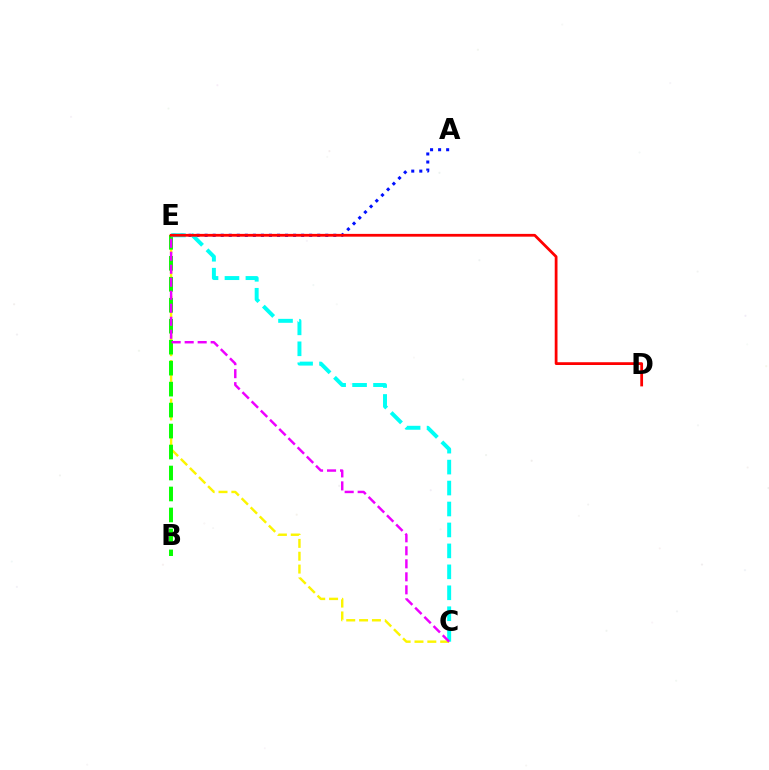{('A', 'E'): [{'color': '#0010ff', 'line_style': 'dotted', 'thickness': 2.18}], ('C', 'E'): [{'color': '#fcf500', 'line_style': 'dashed', 'thickness': 1.75}, {'color': '#00fff6', 'line_style': 'dashed', 'thickness': 2.85}, {'color': '#ee00ff', 'line_style': 'dashed', 'thickness': 1.77}], ('B', 'E'): [{'color': '#08ff00', 'line_style': 'dashed', 'thickness': 2.85}], ('D', 'E'): [{'color': '#ff0000', 'line_style': 'solid', 'thickness': 2.0}]}